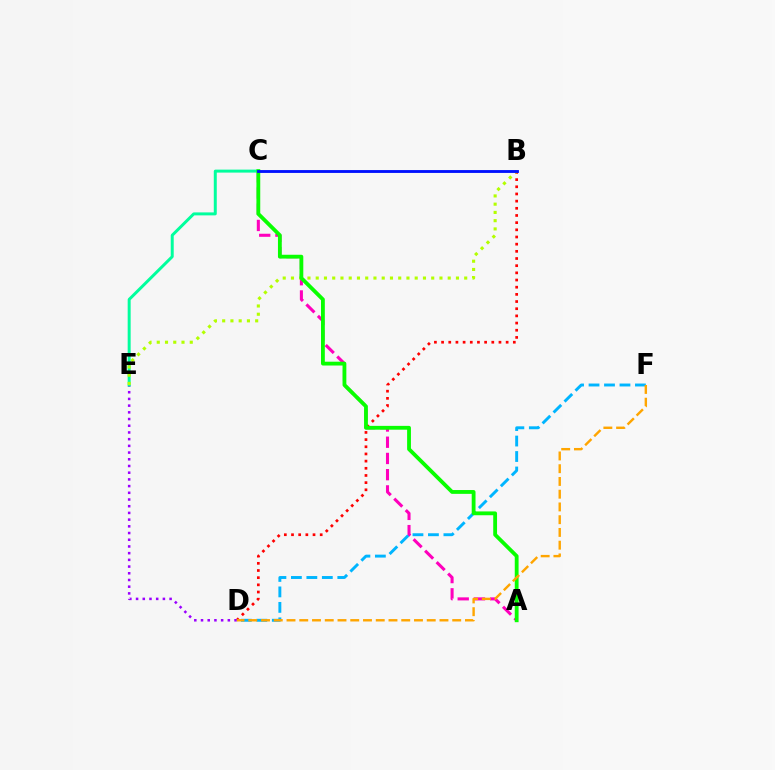{('B', 'D'): [{'color': '#ff0000', 'line_style': 'dotted', 'thickness': 1.95}], ('A', 'C'): [{'color': '#ff00bd', 'line_style': 'dashed', 'thickness': 2.2}, {'color': '#08ff00', 'line_style': 'solid', 'thickness': 2.75}], ('D', 'E'): [{'color': '#9b00ff', 'line_style': 'dotted', 'thickness': 1.82}], ('C', 'E'): [{'color': '#00ff9d', 'line_style': 'solid', 'thickness': 2.14}], ('B', 'E'): [{'color': '#b3ff00', 'line_style': 'dotted', 'thickness': 2.24}], ('D', 'F'): [{'color': '#00b5ff', 'line_style': 'dashed', 'thickness': 2.1}, {'color': '#ffa500', 'line_style': 'dashed', 'thickness': 1.73}], ('B', 'C'): [{'color': '#0010ff', 'line_style': 'solid', 'thickness': 2.06}]}